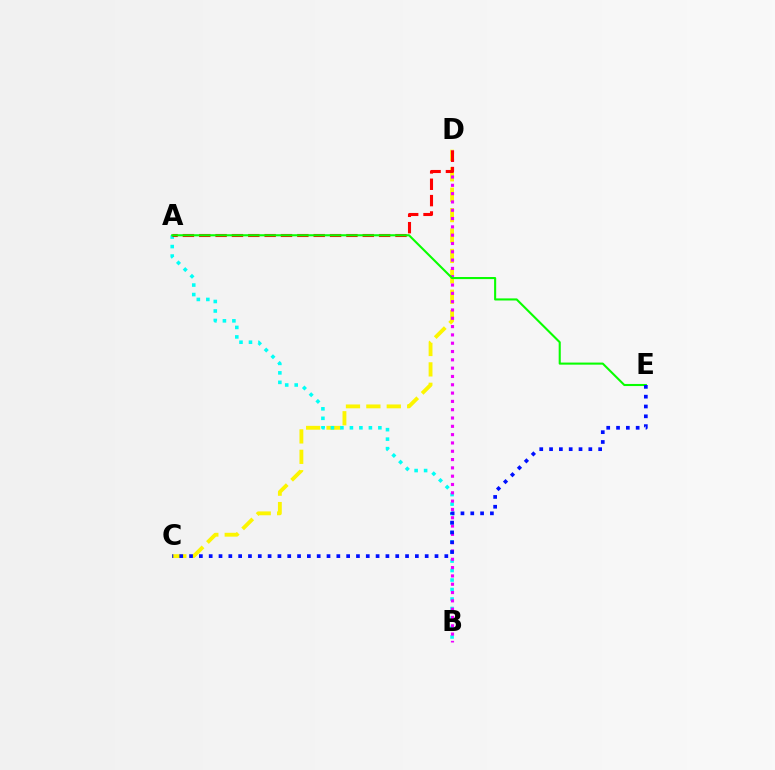{('C', 'D'): [{'color': '#fcf500', 'line_style': 'dashed', 'thickness': 2.77}], ('A', 'B'): [{'color': '#00fff6', 'line_style': 'dotted', 'thickness': 2.58}], ('B', 'D'): [{'color': '#ee00ff', 'line_style': 'dotted', 'thickness': 2.26}], ('A', 'D'): [{'color': '#ff0000', 'line_style': 'dashed', 'thickness': 2.22}], ('A', 'E'): [{'color': '#08ff00', 'line_style': 'solid', 'thickness': 1.51}], ('C', 'E'): [{'color': '#0010ff', 'line_style': 'dotted', 'thickness': 2.67}]}